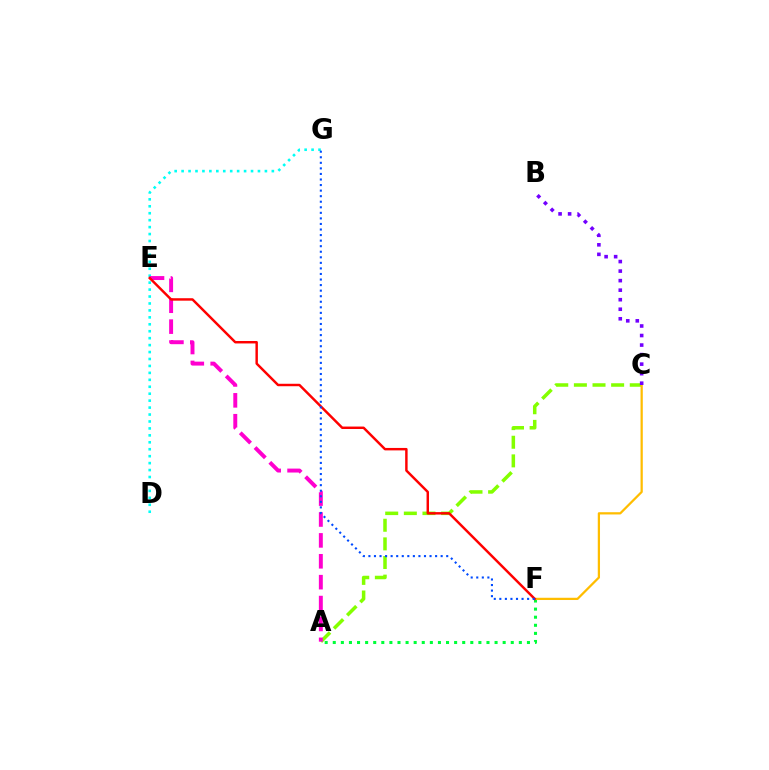{('A', 'C'): [{'color': '#84ff00', 'line_style': 'dashed', 'thickness': 2.53}], ('D', 'G'): [{'color': '#00fff6', 'line_style': 'dotted', 'thickness': 1.89}], ('A', 'F'): [{'color': '#00ff39', 'line_style': 'dotted', 'thickness': 2.2}], ('A', 'E'): [{'color': '#ff00cf', 'line_style': 'dashed', 'thickness': 2.84}], ('C', 'F'): [{'color': '#ffbd00', 'line_style': 'solid', 'thickness': 1.62}], ('B', 'C'): [{'color': '#7200ff', 'line_style': 'dotted', 'thickness': 2.59}], ('E', 'F'): [{'color': '#ff0000', 'line_style': 'solid', 'thickness': 1.77}], ('F', 'G'): [{'color': '#004bff', 'line_style': 'dotted', 'thickness': 1.51}]}